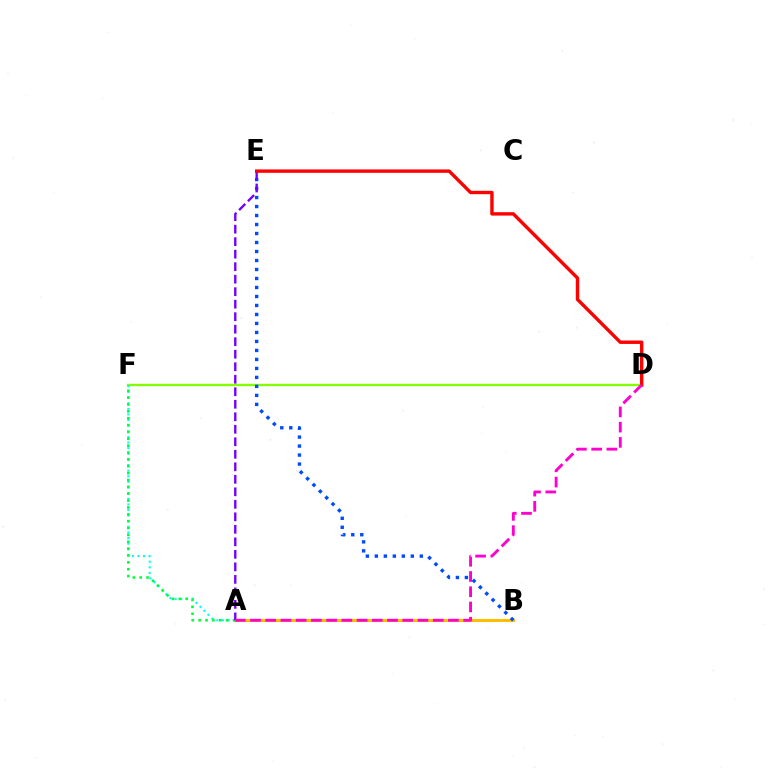{('A', 'B'): [{'color': '#ffbd00', 'line_style': 'solid', 'thickness': 2.2}], ('D', 'F'): [{'color': '#84ff00', 'line_style': 'solid', 'thickness': 1.7}], ('B', 'E'): [{'color': '#004bff', 'line_style': 'dotted', 'thickness': 2.44}], ('A', 'F'): [{'color': '#00fff6', 'line_style': 'dotted', 'thickness': 1.53}, {'color': '#00ff39', 'line_style': 'dotted', 'thickness': 1.87}], ('A', 'E'): [{'color': '#7200ff', 'line_style': 'dashed', 'thickness': 1.7}], ('D', 'E'): [{'color': '#ff0000', 'line_style': 'solid', 'thickness': 2.44}], ('A', 'D'): [{'color': '#ff00cf', 'line_style': 'dashed', 'thickness': 2.07}]}